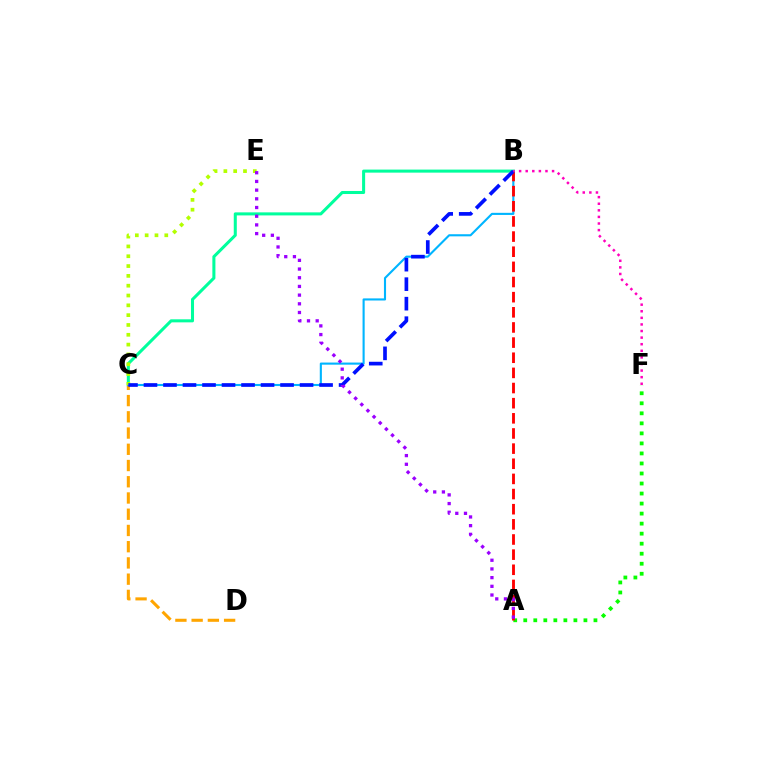{('B', 'C'): [{'color': '#00ff9d', 'line_style': 'solid', 'thickness': 2.19}, {'color': '#00b5ff', 'line_style': 'solid', 'thickness': 1.52}, {'color': '#0010ff', 'line_style': 'dashed', 'thickness': 2.65}], ('A', 'F'): [{'color': '#08ff00', 'line_style': 'dotted', 'thickness': 2.72}], ('C', 'D'): [{'color': '#ffa500', 'line_style': 'dashed', 'thickness': 2.21}], ('A', 'B'): [{'color': '#ff0000', 'line_style': 'dashed', 'thickness': 2.06}], ('C', 'E'): [{'color': '#b3ff00', 'line_style': 'dotted', 'thickness': 2.67}], ('B', 'F'): [{'color': '#ff00bd', 'line_style': 'dotted', 'thickness': 1.79}], ('A', 'E'): [{'color': '#9b00ff', 'line_style': 'dotted', 'thickness': 2.36}]}